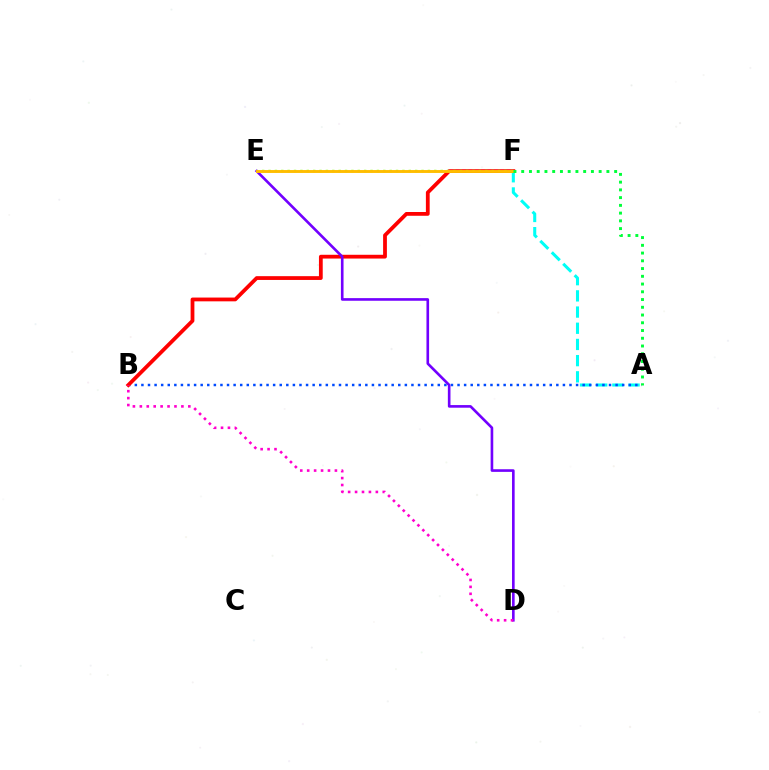{('A', 'F'): [{'color': '#00fff6', 'line_style': 'dashed', 'thickness': 2.2}, {'color': '#00ff39', 'line_style': 'dotted', 'thickness': 2.1}], ('A', 'B'): [{'color': '#004bff', 'line_style': 'dotted', 'thickness': 1.79}], ('B', 'F'): [{'color': '#ff0000', 'line_style': 'solid', 'thickness': 2.72}], ('E', 'F'): [{'color': '#84ff00', 'line_style': 'dotted', 'thickness': 1.73}, {'color': '#ffbd00', 'line_style': 'solid', 'thickness': 2.09}], ('D', 'E'): [{'color': '#7200ff', 'line_style': 'solid', 'thickness': 1.89}], ('B', 'D'): [{'color': '#ff00cf', 'line_style': 'dotted', 'thickness': 1.88}]}